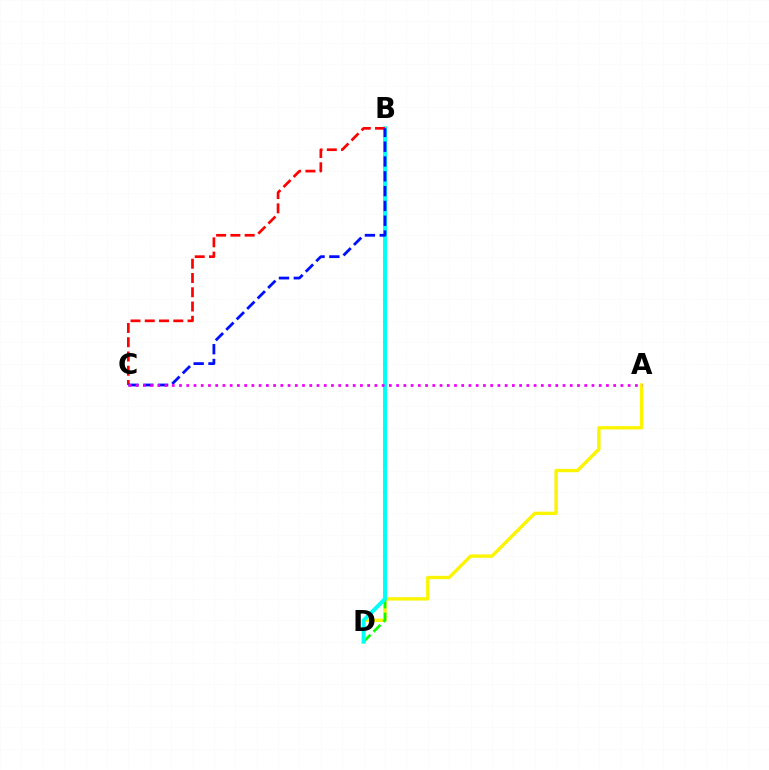{('A', 'D'): [{'color': '#fcf500', 'line_style': 'solid', 'thickness': 2.41}], ('B', 'D'): [{'color': '#08ff00', 'line_style': 'dashed', 'thickness': 1.91}, {'color': '#00fff6', 'line_style': 'solid', 'thickness': 2.84}], ('B', 'C'): [{'color': '#ff0000', 'line_style': 'dashed', 'thickness': 1.94}, {'color': '#0010ff', 'line_style': 'dashed', 'thickness': 2.01}], ('A', 'C'): [{'color': '#ee00ff', 'line_style': 'dotted', 'thickness': 1.97}]}